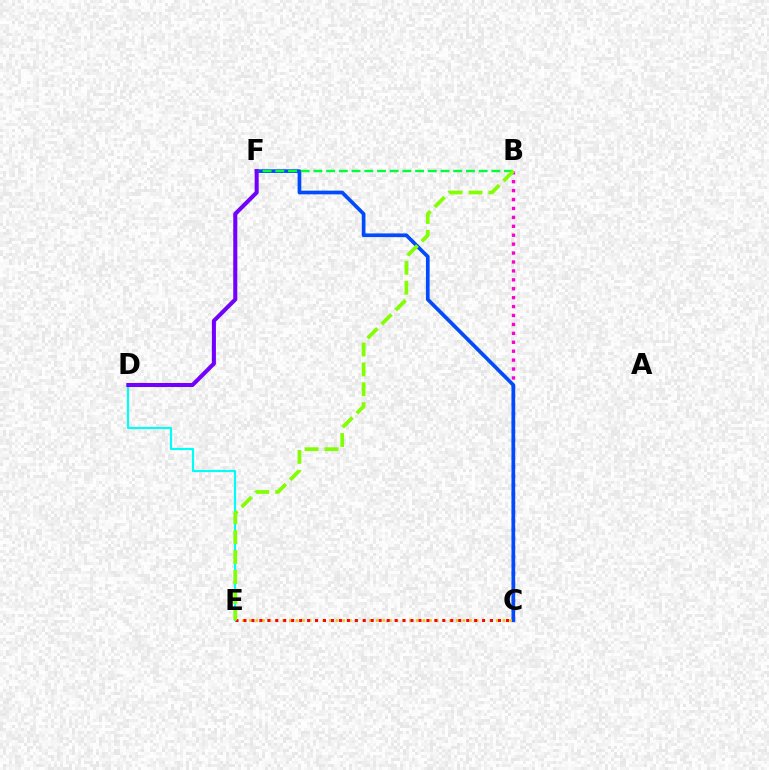{('B', 'C'): [{'color': '#ff00cf', 'line_style': 'dotted', 'thickness': 2.42}], ('C', 'F'): [{'color': '#004bff', 'line_style': 'solid', 'thickness': 2.66}], ('C', 'E'): [{'color': '#ffbd00', 'line_style': 'dotted', 'thickness': 1.81}, {'color': '#ff0000', 'line_style': 'dotted', 'thickness': 2.16}], ('D', 'E'): [{'color': '#00fff6', 'line_style': 'solid', 'thickness': 1.56}], ('B', 'F'): [{'color': '#00ff39', 'line_style': 'dashed', 'thickness': 1.73}], ('B', 'E'): [{'color': '#84ff00', 'line_style': 'dashed', 'thickness': 2.7}], ('D', 'F'): [{'color': '#7200ff', 'line_style': 'solid', 'thickness': 2.92}]}